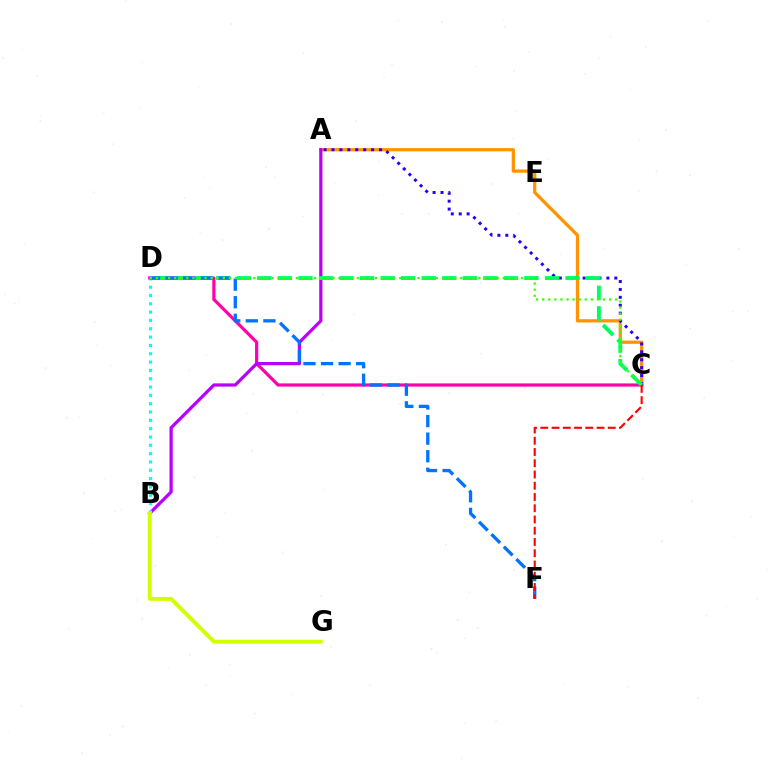{('A', 'C'): [{'color': '#ff9400', 'line_style': 'solid', 'thickness': 2.34}, {'color': '#2500ff', 'line_style': 'dotted', 'thickness': 2.15}], ('C', 'D'): [{'color': '#ff00ac', 'line_style': 'solid', 'thickness': 2.3}, {'color': '#00ff5c', 'line_style': 'dashed', 'thickness': 2.79}, {'color': '#3dff00', 'line_style': 'dotted', 'thickness': 1.65}], ('A', 'B'): [{'color': '#b900ff', 'line_style': 'solid', 'thickness': 2.33}], ('B', 'D'): [{'color': '#00fff6', 'line_style': 'dotted', 'thickness': 2.26}], ('D', 'F'): [{'color': '#0074ff', 'line_style': 'dashed', 'thickness': 2.39}], ('C', 'F'): [{'color': '#ff0000', 'line_style': 'dashed', 'thickness': 1.53}], ('B', 'G'): [{'color': '#d1ff00', 'line_style': 'solid', 'thickness': 2.79}]}